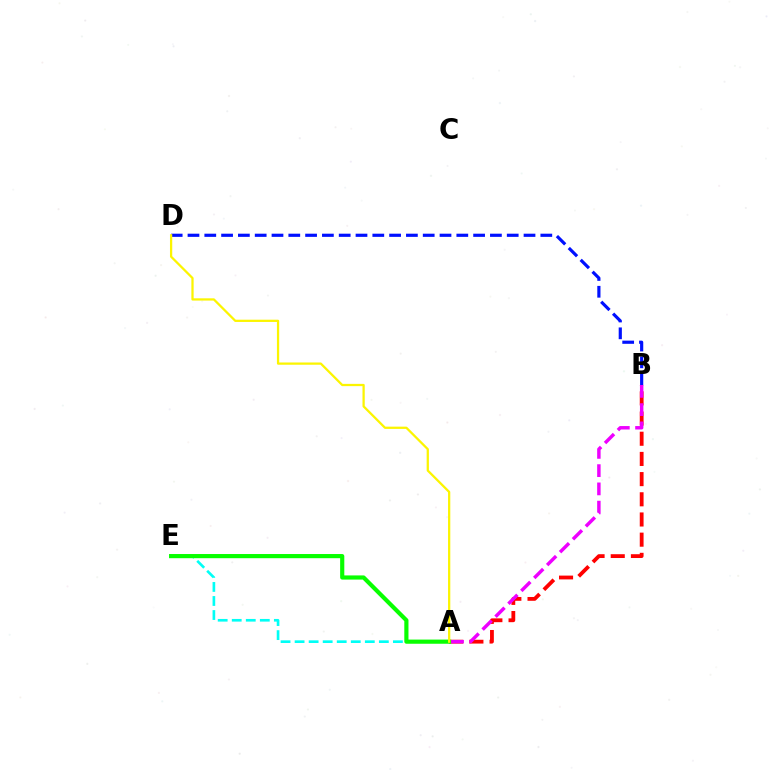{('A', 'E'): [{'color': '#00fff6', 'line_style': 'dashed', 'thickness': 1.91}, {'color': '#08ff00', 'line_style': 'solid', 'thickness': 3.0}], ('B', 'D'): [{'color': '#0010ff', 'line_style': 'dashed', 'thickness': 2.28}], ('A', 'B'): [{'color': '#ff0000', 'line_style': 'dashed', 'thickness': 2.74}, {'color': '#ee00ff', 'line_style': 'dashed', 'thickness': 2.48}], ('A', 'D'): [{'color': '#fcf500', 'line_style': 'solid', 'thickness': 1.62}]}